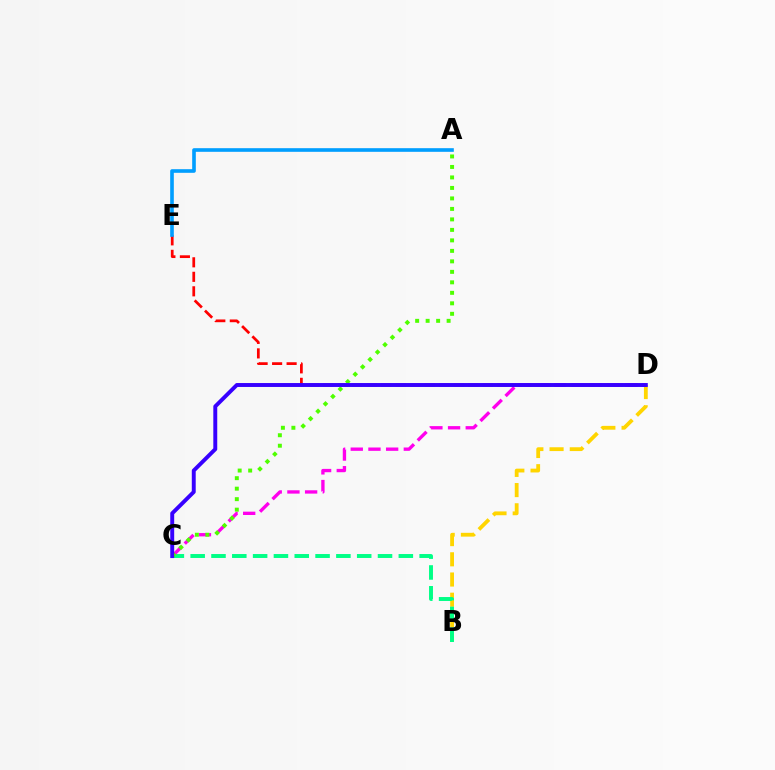{('B', 'D'): [{'color': '#ffd500', 'line_style': 'dashed', 'thickness': 2.74}], ('D', 'E'): [{'color': '#ff0000', 'line_style': 'dashed', 'thickness': 1.97}], ('A', 'E'): [{'color': '#009eff', 'line_style': 'solid', 'thickness': 2.62}], ('B', 'C'): [{'color': '#00ff86', 'line_style': 'dashed', 'thickness': 2.83}], ('C', 'D'): [{'color': '#ff00ed', 'line_style': 'dashed', 'thickness': 2.4}, {'color': '#3700ff', 'line_style': 'solid', 'thickness': 2.82}], ('A', 'C'): [{'color': '#4fff00', 'line_style': 'dotted', 'thickness': 2.85}]}